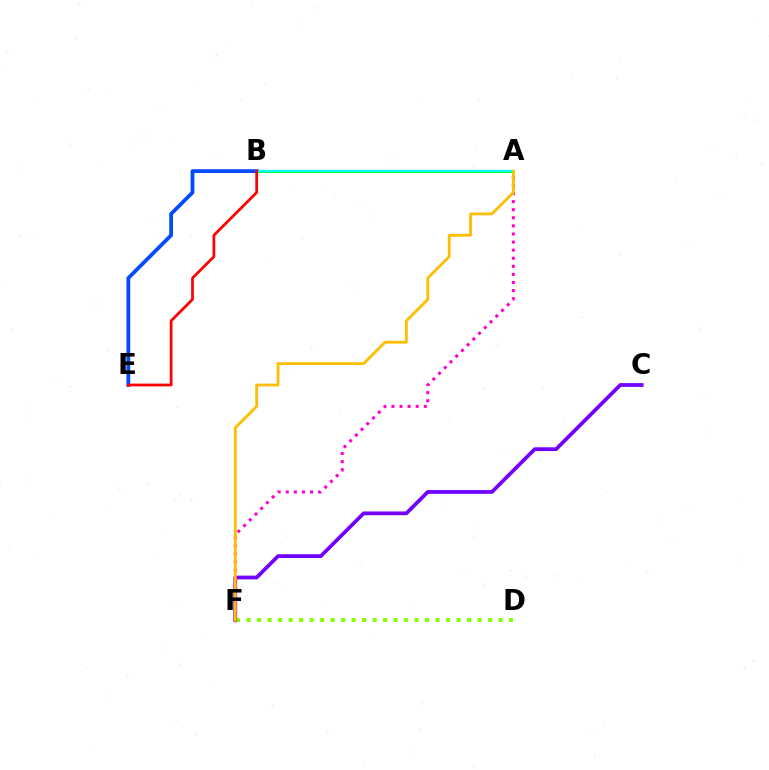{('D', 'F'): [{'color': '#84ff00', 'line_style': 'dotted', 'thickness': 2.85}], ('A', 'B'): [{'color': '#00ff39', 'line_style': 'solid', 'thickness': 2.1}, {'color': '#00fff6', 'line_style': 'solid', 'thickness': 1.54}], ('C', 'F'): [{'color': '#7200ff', 'line_style': 'solid', 'thickness': 2.7}], ('B', 'E'): [{'color': '#004bff', 'line_style': 'solid', 'thickness': 2.72}, {'color': '#ff0000', 'line_style': 'solid', 'thickness': 1.98}], ('A', 'F'): [{'color': '#ff00cf', 'line_style': 'dotted', 'thickness': 2.2}, {'color': '#ffbd00', 'line_style': 'solid', 'thickness': 2.0}]}